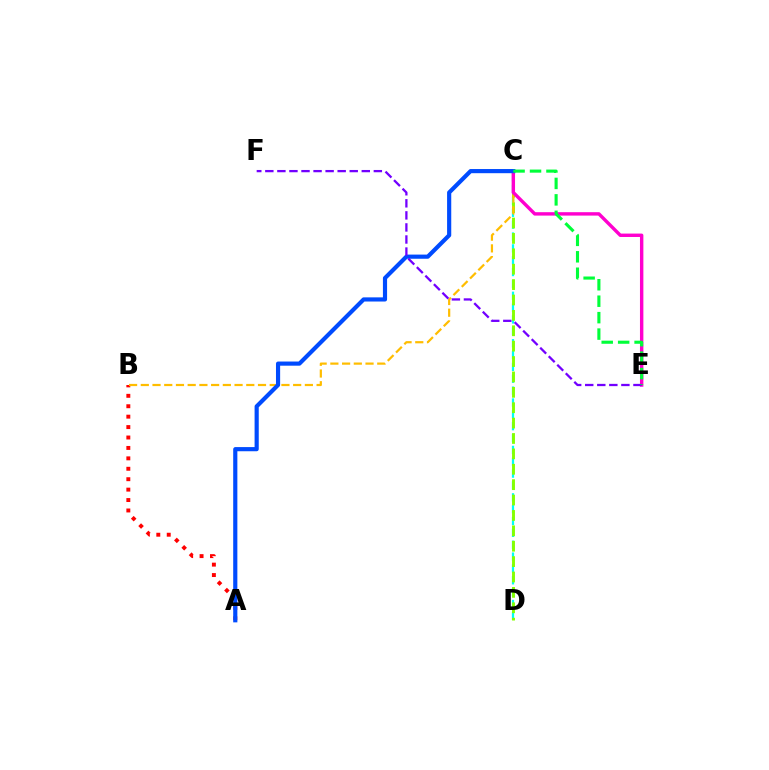{('C', 'D'): [{'color': '#00fff6', 'line_style': 'dashed', 'thickness': 1.61}, {'color': '#84ff00', 'line_style': 'dashed', 'thickness': 2.09}], ('A', 'B'): [{'color': '#ff0000', 'line_style': 'dotted', 'thickness': 2.83}], ('B', 'C'): [{'color': '#ffbd00', 'line_style': 'dashed', 'thickness': 1.59}], ('C', 'E'): [{'color': '#ff00cf', 'line_style': 'solid', 'thickness': 2.45}, {'color': '#00ff39', 'line_style': 'dashed', 'thickness': 2.23}], ('A', 'C'): [{'color': '#004bff', 'line_style': 'solid', 'thickness': 3.0}], ('E', 'F'): [{'color': '#7200ff', 'line_style': 'dashed', 'thickness': 1.64}]}